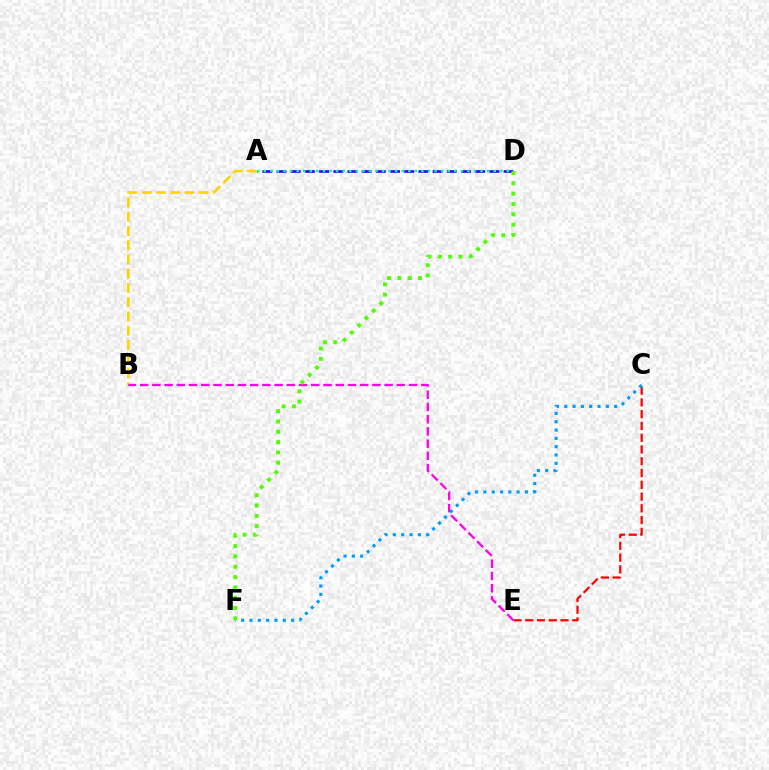{('A', 'B'): [{'color': '#ffd500', 'line_style': 'dashed', 'thickness': 1.93}], ('A', 'D'): [{'color': '#3700ff', 'line_style': 'dashed', 'thickness': 1.93}, {'color': '#00ff86', 'line_style': 'dotted', 'thickness': 1.78}], ('C', 'E'): [{'color': '#ff0000', 'line_style': 'dashed', 'thickness': 1.6}], ('B', 'E'): [{'color': '#ff00ed', 'line_style': 'dashed', 'thickness': 1.66}], ('C', 'F'): [{'color': '#009eff', 'line_style': 'dotted', 'thickness': 2.26}], ('D', 'F'): [{'color': '#4fff00', 'line_style': 'dotted', 'thickness': 2.8}]}